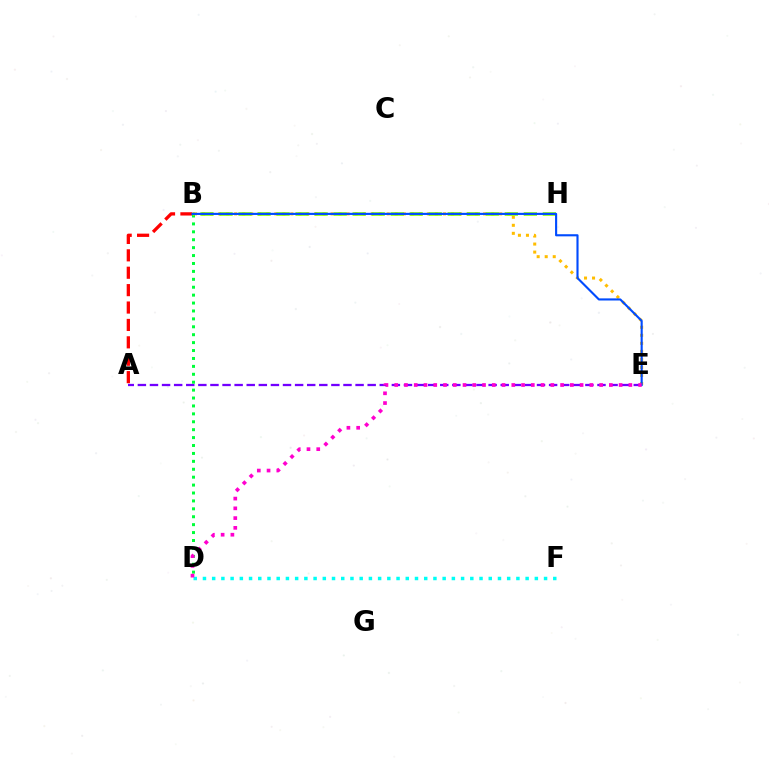{('A', 'E'): [{'color': '#7200ff', 'line_style': 'dashed', 'thickness': 1.64}], ('B', 'E'): [{'color': '#ffbd00', 'line_style': 'dotted', 'thickness': 2.18}, {'color': '#004bff', 'line_style': 'solid', 'thickness': 1.53}], ('A', 'B'): [{'color': '#ff0000', 'line_style': 'dashed', 'thickness': 2.36}], ('B', 'D'): [{'color': '#00ff39', 'line_style': 'dotted', 'thickness': 2.15}], ('B', 'H'): [{'color': '#84ff00', 'line_style': 'dashed', 'thickness': 2.58}], ('D', 'F'): [{'color': '#00fff6', 'line_style': 'dotted', 'thickness': 2.5}], ('D', 'E'): [{'color': '#ff00cf', 'line_style': 'dotted', 'thickness': 2.65}]}